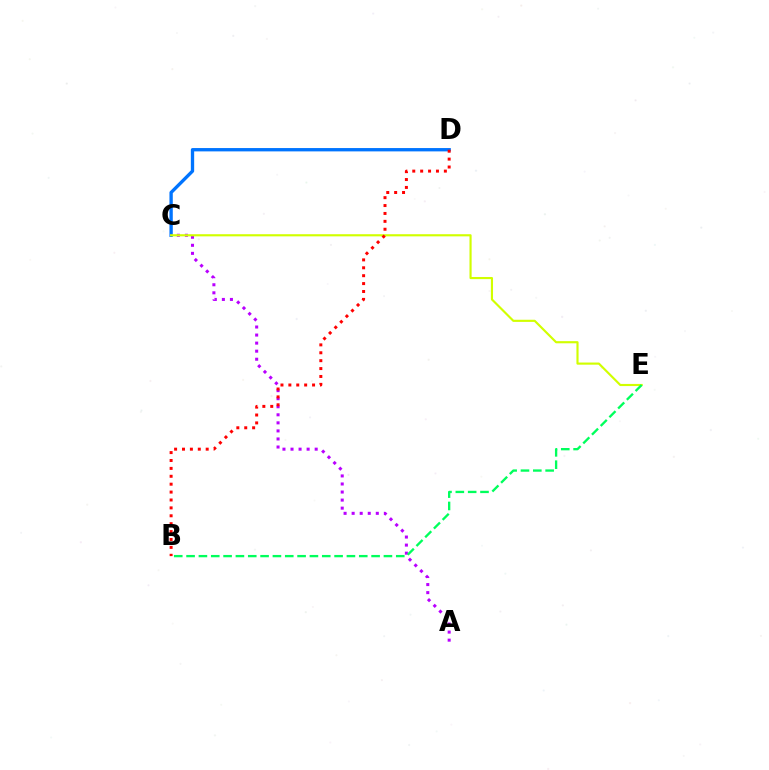{('A', 'C'): [{'color': '#b900ff', 'line_style': 'dotted', 'thickness': 2.19}], ('C', 'D'): [{'color': '#0074ff', 'line_style': 'solid', 'thickness': 2.4}], ('C', 'E'): [{'color': '#d1ff00', 'line_style': 'solid', 'thickness': 1.55}], ('B', 'D'): [{'color': '#ff0000', 'line_style': 'dotted', 'thickness': 2.15}], ('B', 'E'): [{'color': '#00ff5c', 'line_style': 'dashed', 'thickness': 1.68}]}